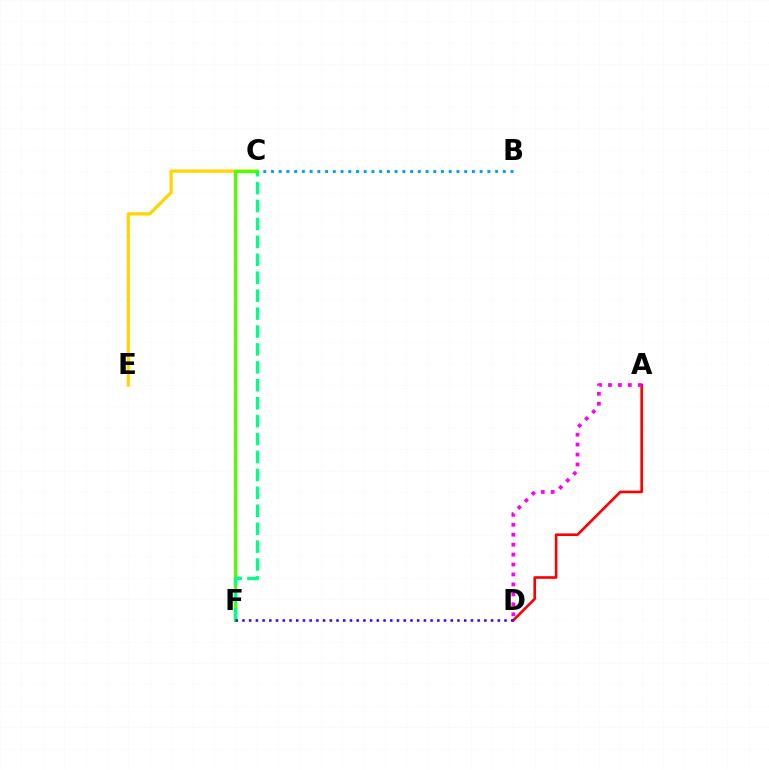{('B', 'C'): [{'color': '#009eff', 'line_style': 'dotted', 'thickness': 2.1}], ('C', 'E'): [{'color': '#ffd500', 'line_style': 'solid', 'thickness': 2.33}], ('C', 'F'): [{'color': '#4fff00', 'line_style': 'solid', 'thickness': 2.38}, {'color': '#00ff86', 'line_style': 'dashed', 'thickness': 2.44}], ('A', 'D'): [{'color': '#ff0000', 'line_style': 'solid', 'thickness': 1.89}, {'color': '#ff00ed', 'line_style': 'dotted', 'thickness': 2.7}], ('D', 'F'): [{'color': '#3700ff', 'line_style': 'dotted', 'thickness': 1.83}]}